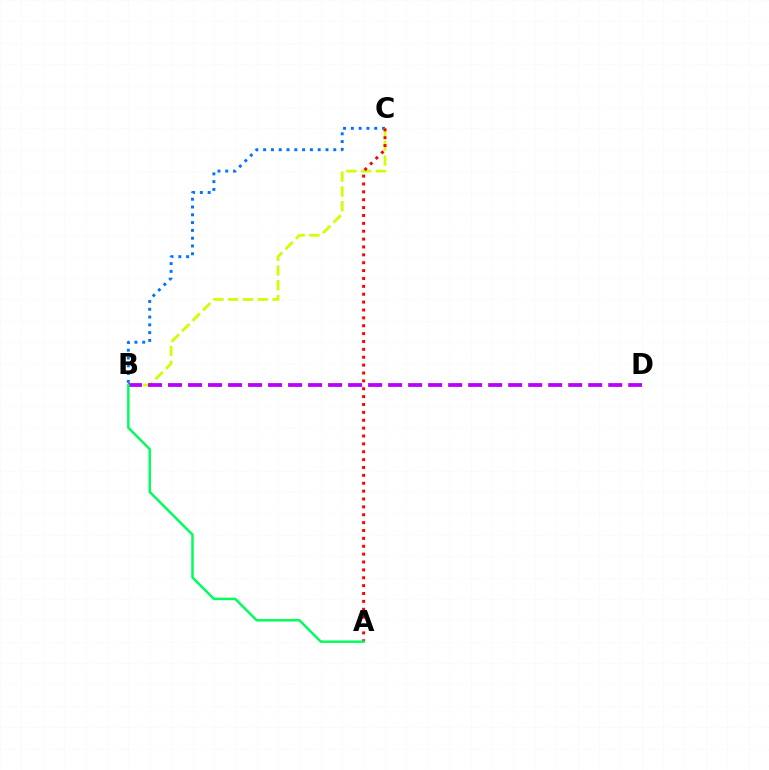{('B', 'C'): [{'color': '#0074ff', 'line_style': 'dotted', 'thickness': 2.12}, {'color': '#d1ff00', 'line_style': 'dashed', 'thickness': 2.01}], ('B', 'D'): [{'color': '#b900ff', 'line_style': 'dashed', 'thickness': 2.72}], ('A', 'C'): [{'color': '#ff0000', 'line_style': 'dotted', 'thickness': 2.14}], ('A', 'B'): [{'color': '#00ff5c', 'line_style': 'solid', 'thickness': 1.78}]}